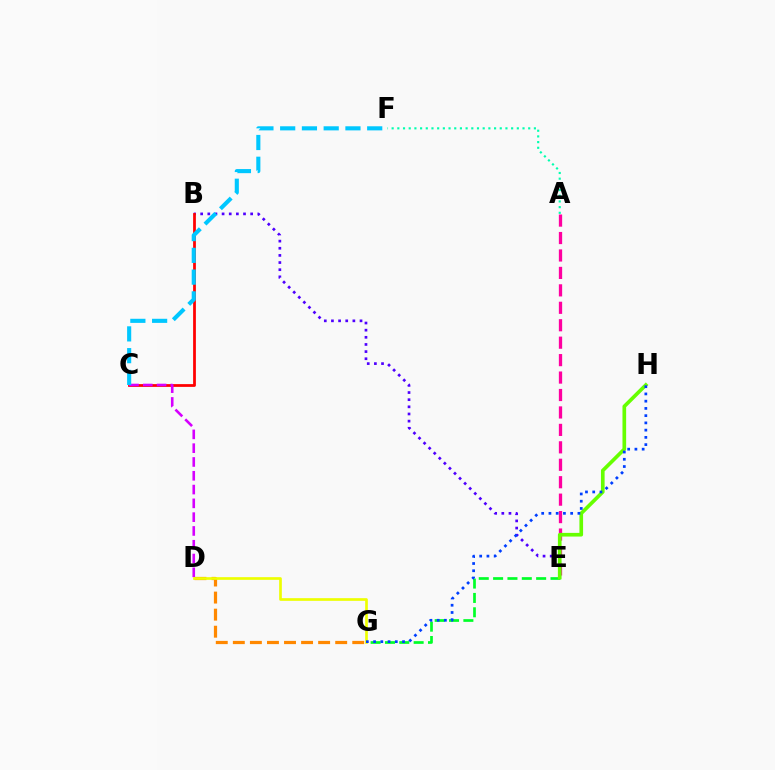{('D', 'G'): [{'color': '#ff8800', 'line_style': 'dashed', 'thickness': 2.32}, {'color': '#eeff00', 'line_style': 'solid', 'thickness': 1.93}], ('A', 'E'): [{'color': '#ff00a0', 'line_style': 'dashed', 'thickness': 2.37}], ('E', 'G'): [{'color': '#00ff27', 'line_style': 'dashed', 'thickness': 1.95}], ('B', 'E'): [{'color': '#4f00ff', 'line_style': 'dotted', 'thickness': 1.94}], ('E', 'H'): [{'color': '#66ff00', 'line_style': 'solid', 'thickness': 2.64}], ('B', 'C'): [{'color': '#ff0000', 'line_style': 'solid', 'thickness': 1.99}], ('C', 'D'): [{'color': '#d600ff', 'line_style': 'dashed', 'thickness': 1.87}], ('C', 'F'): [{'color': '#00c7ff', 'line_style': 'dashed', 'thickness': 2.96}], ('G', 'H'): [{'color': '#003fff', 'line_style': 'dotted', 'thickness': 1.97}], ('A', 'F'): [{'color': '#00ffaf', 'line_style': 'dotted', 'thickness': 1.55}]}